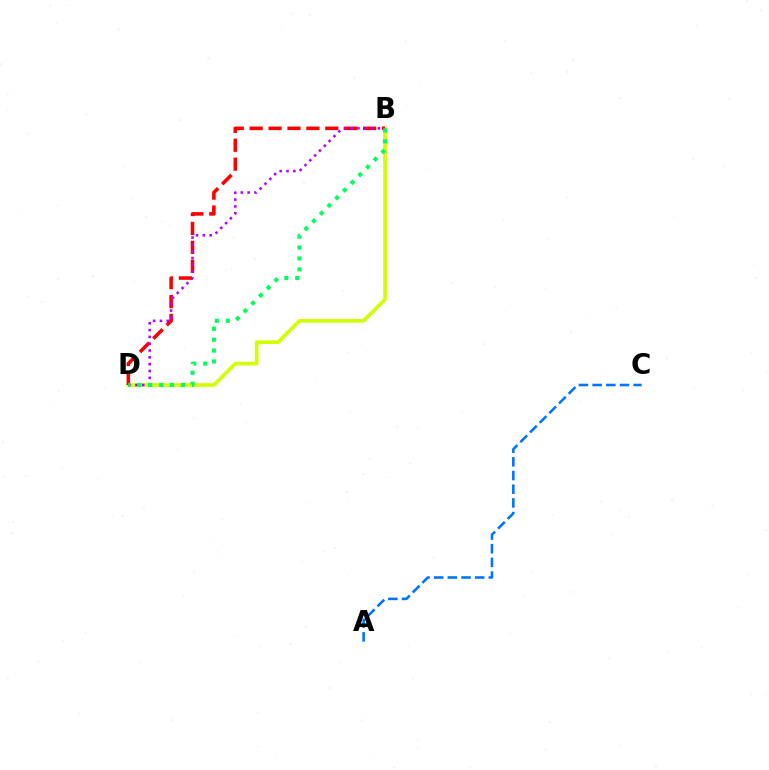{('B', 'D'): [{'color': '#d1ff00', 'line_style': 'solid', 'thickness': 2.65}, {'color': '#ff0000', 'line_style': 'dashed', 'thickness': 2.57}, {'color': '#b900ff', 'line_style': 'dotted', 'thickness': 1.85}, {'color': '#00ff5c', 'line_style': 'dotted', 'thickness': 2.96}], ('A', 'C'): [{'color': '#0074ff', 'line_style': 'dashed', 'thickness': 1.86}]}